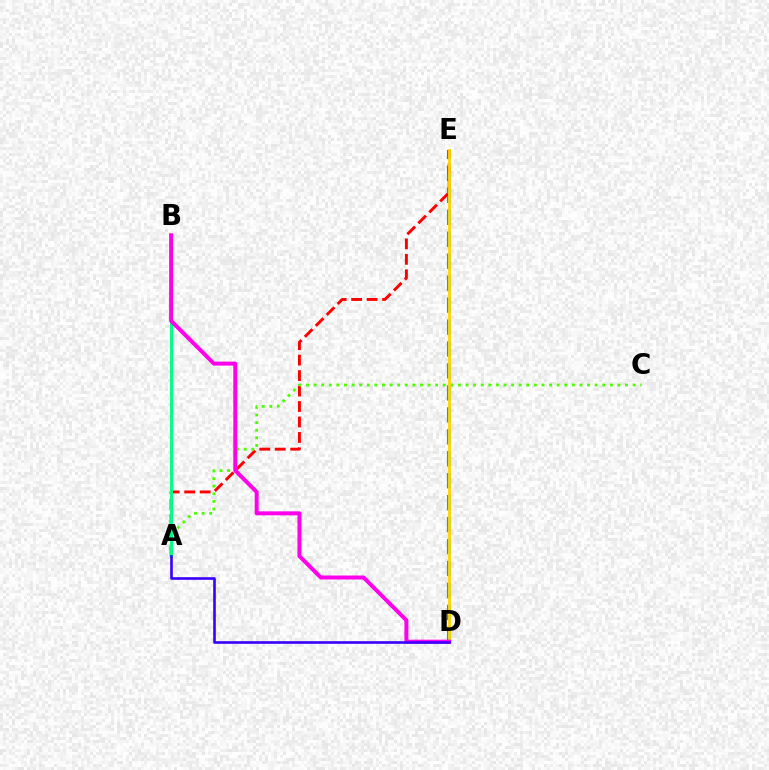{('D', 'E'): [{'color': '#009eff', 'line_style': 'dashed', 'thickness': 2.98}, {'color': '#ffd500', 'line_style': 'solid', 'thickness': 2.01}], ('A', 'E'): [{'color': '#ff0000', 'line_style': 'dashed', 'thickness': 2.1}], ('A', 'C'): [{'color': '#4fff00', 'line_style': 'dotted', 'thickness': 2.06}], ('A', 'B'): [{'color': '#00ff86', 'line_style': 'solid', 'thickness': 2.12}], ('B', 'D'): [{'color': '#ff00ed', 'line_style': 'solid', 'thickness': 2.86}], ('A', 'D'): [{'color': '#3700ff', 'line_style': 'solid', 'thickness': 1.88}]}